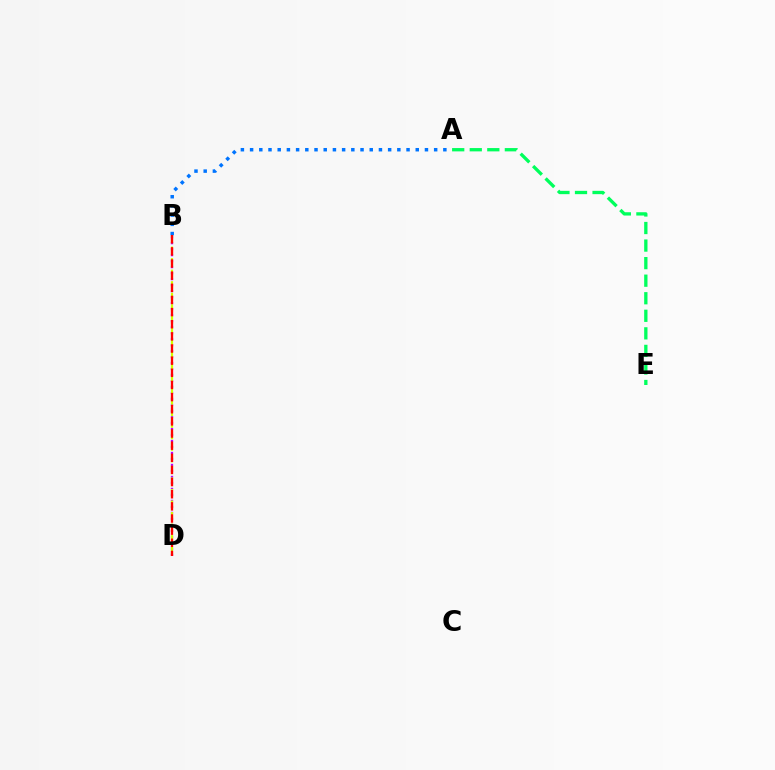{('B', 'D'): [{'color': '#b900ff', 'line_style': 'dotted', 'thickness': 1.63}, {'color': '#d1ff00', 'line_style': 'dashed', 'thickness': 1.57}, {'color': '#ff0000', 'line_style': 'dashed', 'thickness': 1.65}], ('A', 'B'): [{'color': '#0074ff', 'line_style': 'dotted', 'thickness': 2.5}], ('A', 'E'): [{'color': '#00ff5c', 'line_style': 'dashed', 'thickness': 2.38}]}